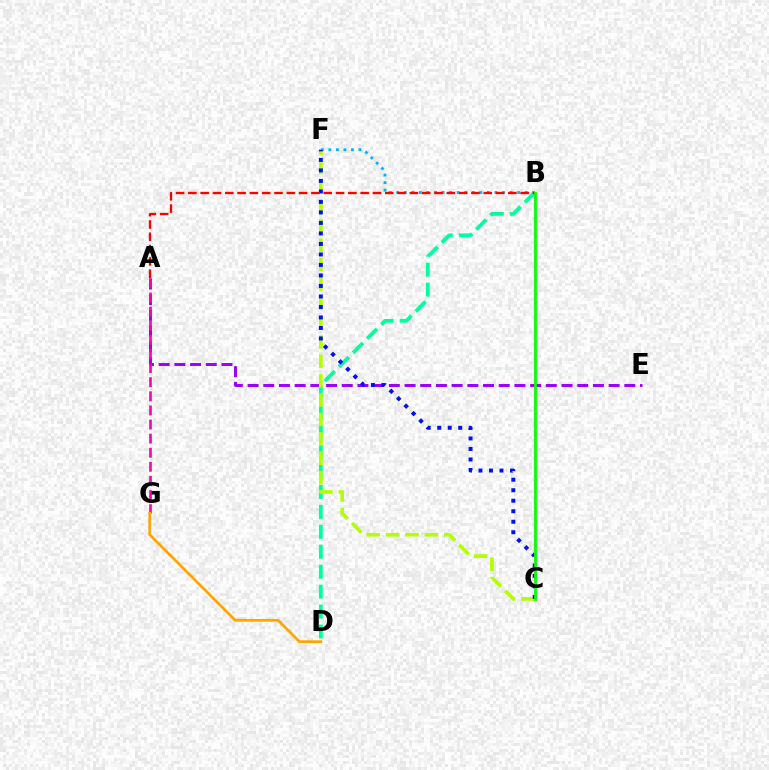{('B', 'F'): [{'color': '#00b5ff', 'line_style': 'dotted', 'thickness': 2.05}], ('B', 'D'): [{'color': '#00ff9d', 'line_style': 'dashed', 'thickness': 2.71}], ('A', 'E'): [{'color': '#9b00ff', 'line_style': 'dashed', 'thickness': 2.13}], ('A', 'G'): [{'color': '#ff00bd', 'line_style': 'dashed', 'thickness': 1.92}], ('C', 'F'): [{'color': '#b3ff00', 'line_style': 'dashed', 'thickness': 2.63}, {'color': '#0010ff', 'line_style': 'dotted', 'thickness': 2.85}], ('A', 'B'): [{'color': '#ff0000', 'line_style': 'dashed', 'thickness': 1.67}], ('B', 'C'): [{'color': '#08ff00', 'line_style': 'solid', 'thickness': 2.02}], ('D', 'G'): [{'color': '#ffa500', 'line_style': 'solid', 'thickness': 1.95}]}